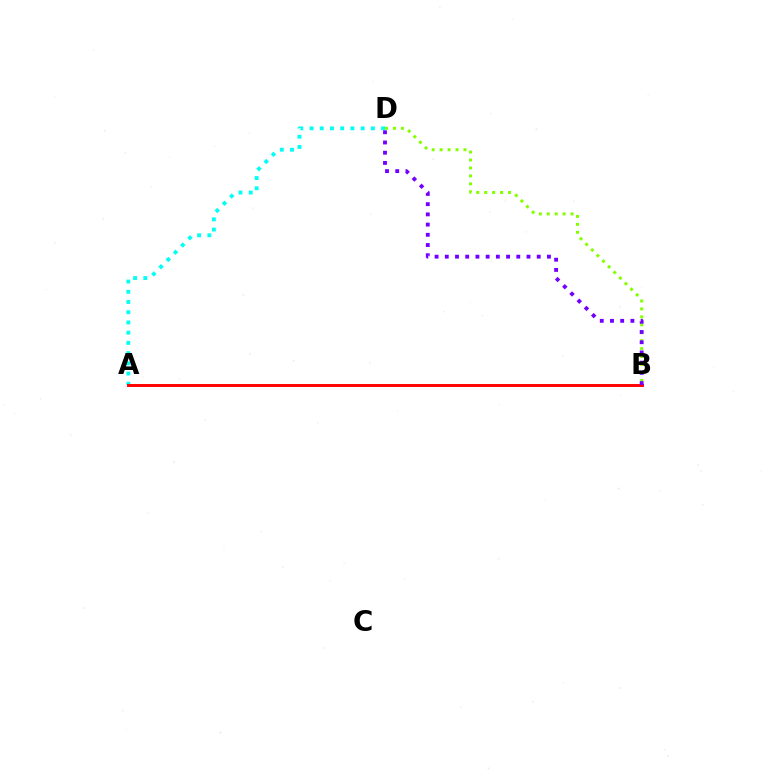{('A', 'D'): [{'color': '#00fff6', 'line_style': 'dotted', 'thickness': 2.78}], ('B', 'D'): [{'color': '#84ff00', 'line_style': 'dotted', 'thickness': 2.16}, {'color': '#7200ff', 'line_style': 'dotted', 'thickness': 2.78}], ('A', 'B'): [{'color': '#ff0000', 'line_style': 'solid', 'thickness': 2.1}]}